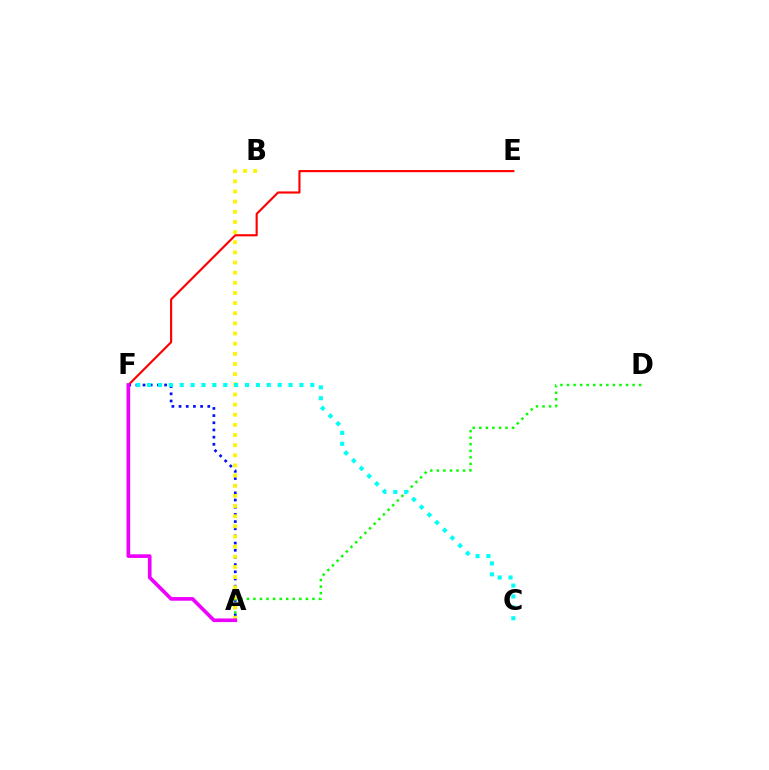{('A', 'F'): [{'color': '#0010ff', 'line_style': 'dotted', 'thickness': 1.95}, {'color': '#ee00ff', 'line_style': 'solid', 'thickness': 2.63}], ('A', 'D'): [{'color': '#08ff00', 'line_style': 'dotted', 'thickness': 1.78}], ('A', 'B'): [{'color': '#fcf500', 'line_style': 'dotted', 'thickness': 2.76}], ('E', 'F'): [{'color': '#ff0000', 'line_style': 'solid', 'thickness': 1.54}], ('C', 'F'): [{'color': '#00fff6', 'line_style': 'dotted', 'thickness': 2.96}]}